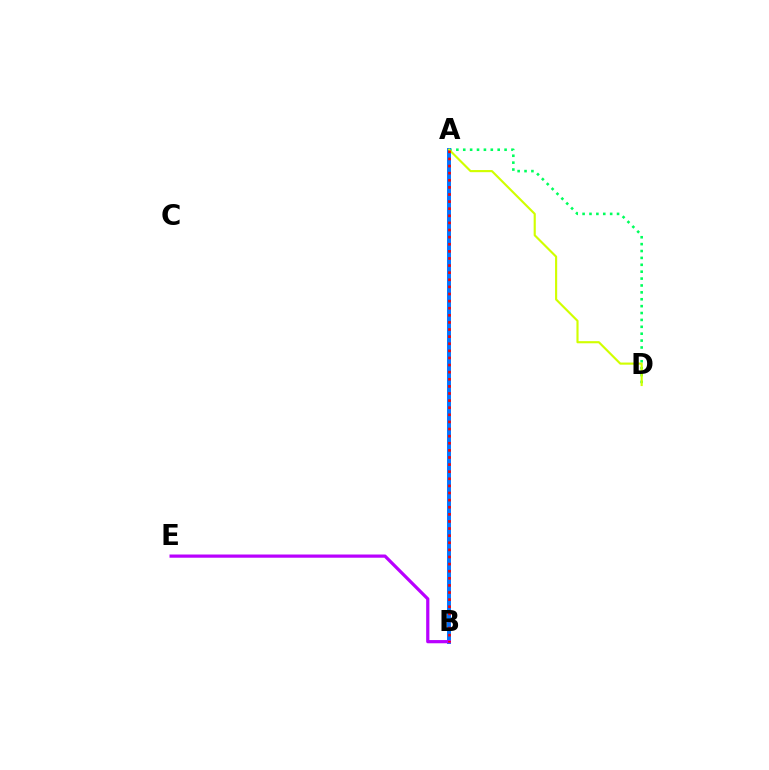{('A', 'D'): [{'color': '#00ff5c', 'line_style': 'dotted', 'thickness': 1.87}, {'color': '#d1ff00', 'line_style': 'solid', 'thickness': 1.54}], ('A', 'B'): [{'color': '#0074ff', 'line_style': 'solid', 'thickness': 2.83}, {'color': '#ff0000', 'line_style': 'dotted', 'thickness': 1.93}], ('B', 'E'): [{'color': '#b900ff', 'line_style': 'solid', 'thickness': 2.32}]}